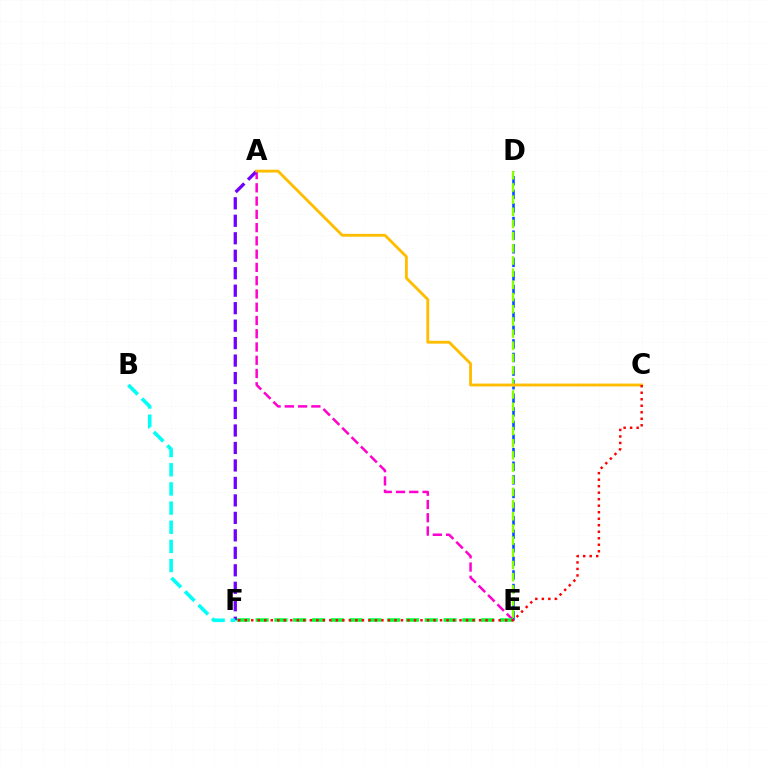{('D', 'E'): [{'color': '#004bff', 'line_style': 'dashed', 'thickness': 1.85}, {'color': '#84ff00', 'line_style': 'dashed', 'thickness': 1.65}], ('A', 'E'): [{'color': '#ff00cf', 'line_style': 'dashed', 'thickness': 1.8}], ('E', 'F'): [{'color': '#00ff39', 'line_style': 'dashed', 'thickness': 2.55}], ('A', 'F'): [{'color': '#7200ff', 'line_style': 'dashed', 'thickness': 2.37}], ('B', 'F'): [{'color': '#00fff6', 'line_style': 'dashed', 'thickness': 2.6}], ('A', 'C'): [{'color': '#ffbd00', 'line_style': 'solid', 'thickness': 2.05}], ('C', 'F'): [{'color': '#ff0000', 'line_style': 'dotted', 'thickness': 1.77}]}